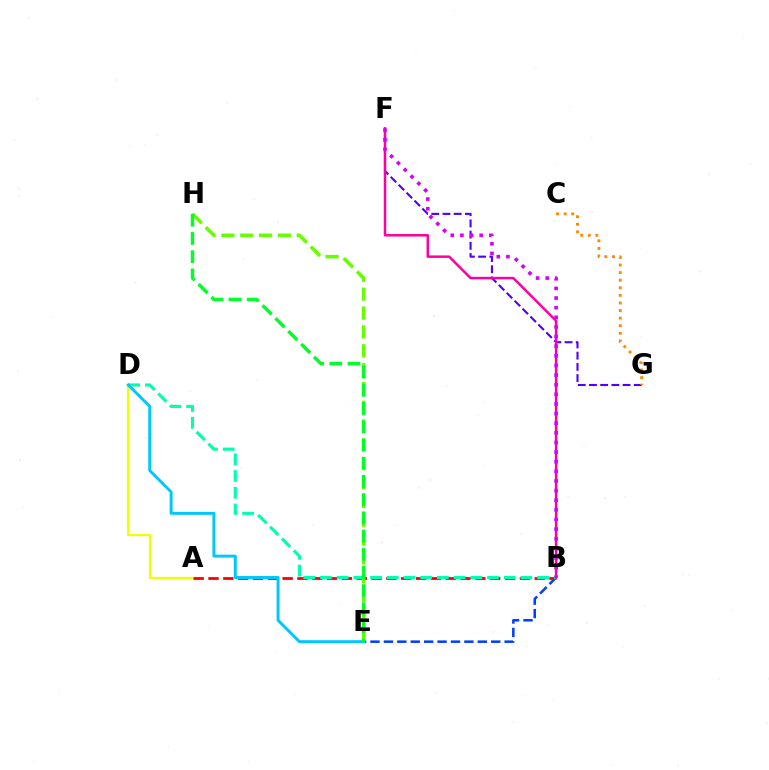{('F', 'G'): [{'color': '#4f00ff', 'line_style': 'dashed', 'thickness': 1.52}], ('B', 'E'): [{'color': '#003fff', 'line_style': 'dashed', 'thickness': 1.82}], ('A', 'D'): [{'color': '#eeff00', 'line_style': 'solid', 'thickness': 1.59}], ('A', 'B'): [{'color': '#ff0000', 'line_style': 'dashed', 'thickness': 2.01}], ('E', 'H'): [{'color': '#66ff00', 'line_style': 'dashed', 'thickness': 2.56}, {'color': '#00ff27', 'line_style': 'dashed', 'thickness': 2.47}], ('B', 'D'): [{'color': '#00ffaf', 'line_style': 'dashed', 'thickness': 2.27}], ('B', 'F'): [{'color': '#ff00a0', 'line_style': 'solid', 'thickness': 1.8}, {'color': '#d600ff', 'line_style': 'dotted', 'thickness': 2.62}], ('C', 'G'): [{'color': '#ff8800', 'line_style': 'dotted', 'thickness': 2.06}], ('D', 'E'): [{'color': '#00c7ff', 'line_style': 'solid', 'thickness': 2.13}]}